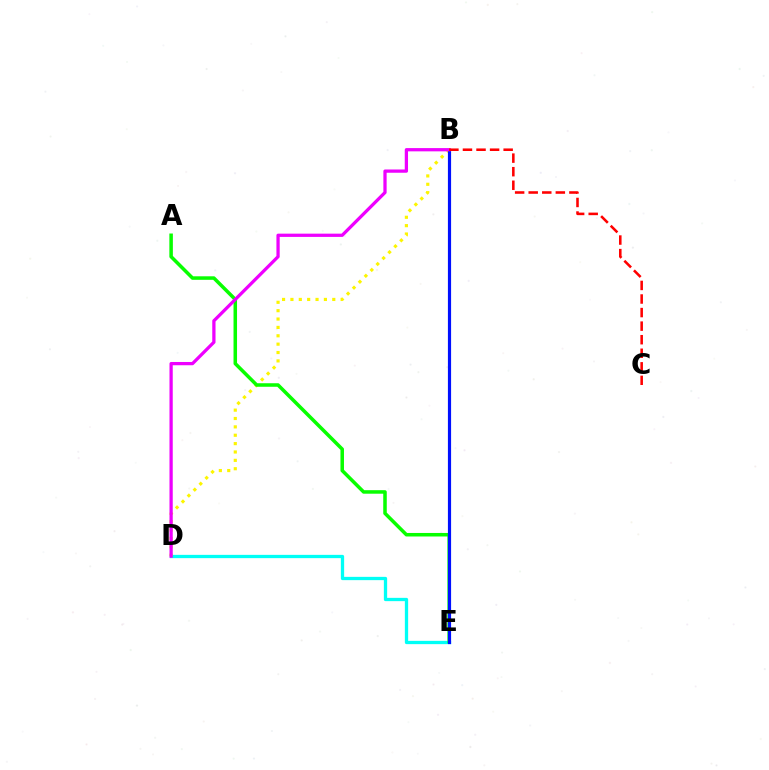{('D', 'E'): [{'color': '#00fff6', 'line_style': 'solid', 'thickness': 2.37}], ('B', 'D'): [{'color': '#fcf500', 'line_style': 'dotted', 'thickness': 2.27}, {'color': '#ee00ff', 'line_style': 'solid', 'thickness': 2.35}], ('A', 'E'): [{'color': '#08ff00', 'line_style': 'solid', 'thickness': 2.54}], ('B', 'E'): [{'color': '#0010ff', 'line_style': 'solid', 'thickness': 2.29}], ('B', 'C'): [{'color': '#ff0000', 'line_style': 'dashed', 'thickness': 1.84}]}